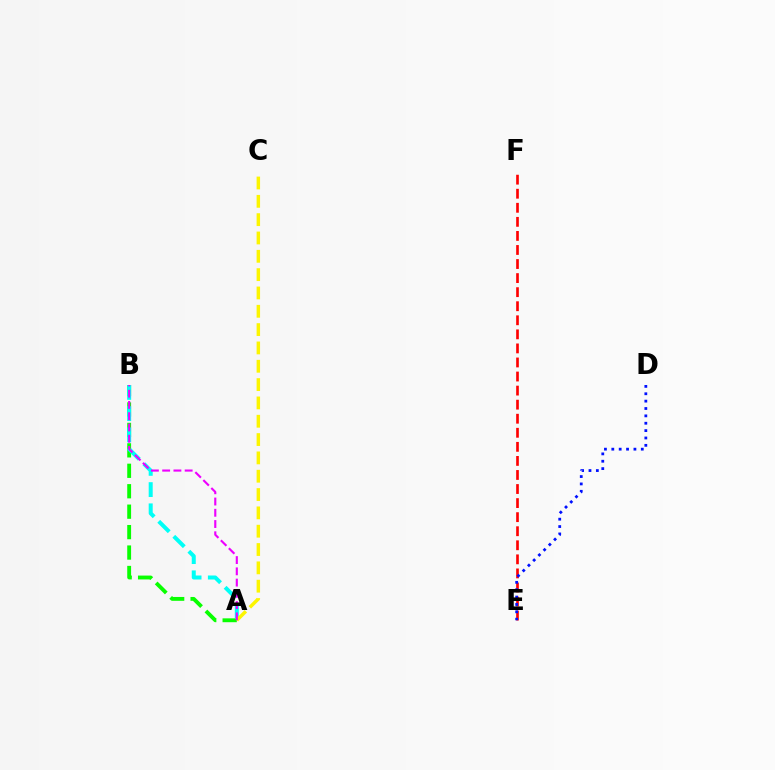{('A', 'B'): [{'color': '#08ff00', 'line_style': 'dashed', 'thickness': 2.78}, {'color': '#00fff6', 'line_style': 'dashed', 'thickness': 2.88}, {'color': '#ee00ff', 'line_style': 'dashed', 'thickness': 1.53}], ('E', 'F'): [{'color': '#ff0000', 'line_style': 'dashed', 'thickness': 1.91}], ('A', 'C'): [{'color': '#fcf500', 'line_style': 'dashed', 'thickness': 2.49}], ('D', 'E'): [{'color': '#0010ff', 'line_style': 'dotted', 'thickness': 2.0}]}